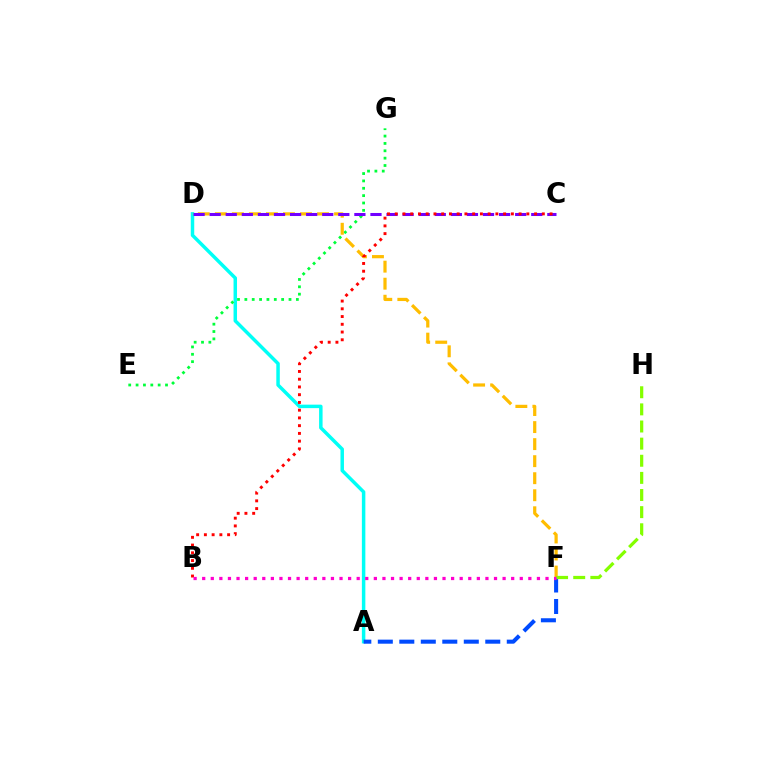{('A', 'D'): [{'color': '#00fff6', 'line_style': 'solid', 'thickness': 2.5}], ('E', 'G'): [{'color': '#00ff39', 'line_style': 'dotted', 'thickness': 2.0}], ('D', 'F'): [{'color': '#ffbd00', 'line_style': 'dashed', 'thickness': 2.31}], ('A', 'F'): [{'color': '#004bff', 'line_style': 'dashed', 'thickness': 2.92}], ('C', 'D'): [{'color': '#7200ff', 'line_style': 'dashed', 'thickness': 2.18}], ('F', 'H'): [{'color': '#84ff00', 'line_style': 'dashed', 'thickness': 2.33}], ('B', 'C'): [{'color': '#ff0000', 'line_style': 'dotted', 'thickness': 2.1}], ('B', 'F'): [{'color': '#ff00cf', 'line_style': 'dotted', 'thickness': 2.33}]}